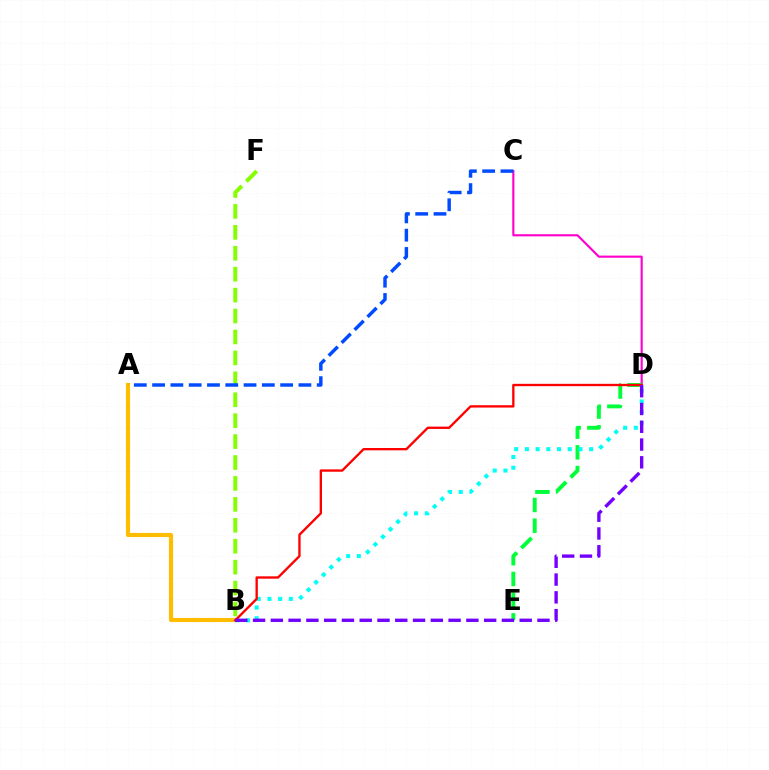{('C', 'D'): [{'color': '#ff00cf', 'line_style': 'solid', 'thickness': 1.55}], ('D', 'E'): [{'color': '#00ff39', 'line_style': 'dashed', 'thickness': 2.81}], ('A', 'B'): [{'color': '#ffbd00', 'line_style': 'solid', 'thickness': 2.99}], ('B', 'D'): [{'color': '#00fff6', 'line_style': 'dotted', 'thickness': 2.91}, {'color': '#ff0000', 'line_style': 'solid', 'thickness': 1.69}, {'color': '#7200ff', 'line_style': 'dashed', 'thickness': 2.41}], ('B', 'F'): [{'color': '#84ff00', 'line_style': 'dashed', 'thickness': 2.84}], ('A', 'C'): [{'color': '#004bff', 'line_style': 'dashed', 'thickness': 2.48}]}